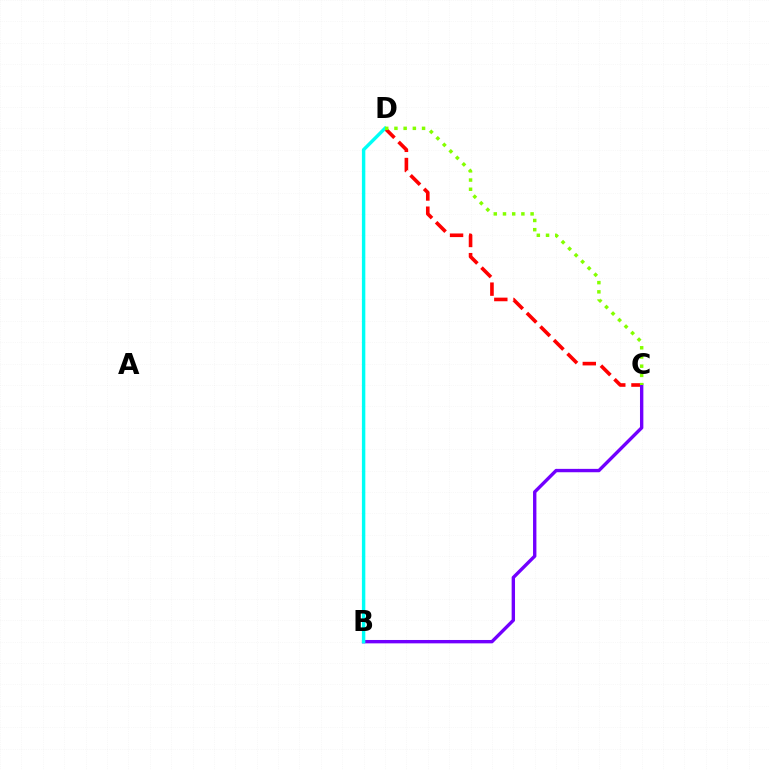{('C', 'D'): [{'color': '#ff0000', 'line_style': 'dashed', 'thickness': 2.61}, {'color': '#84ff00', 'line_style': 'dotted', 'thickness': 2.5}], ('B', 'C'): [{'color': '#7200ff', 'line_style': 'solid', 'thickness': 2.43}], ('B', 'D'): [{'color': '#00fff6', 'line_style': 'solid', 'thickness': 2.46}]}